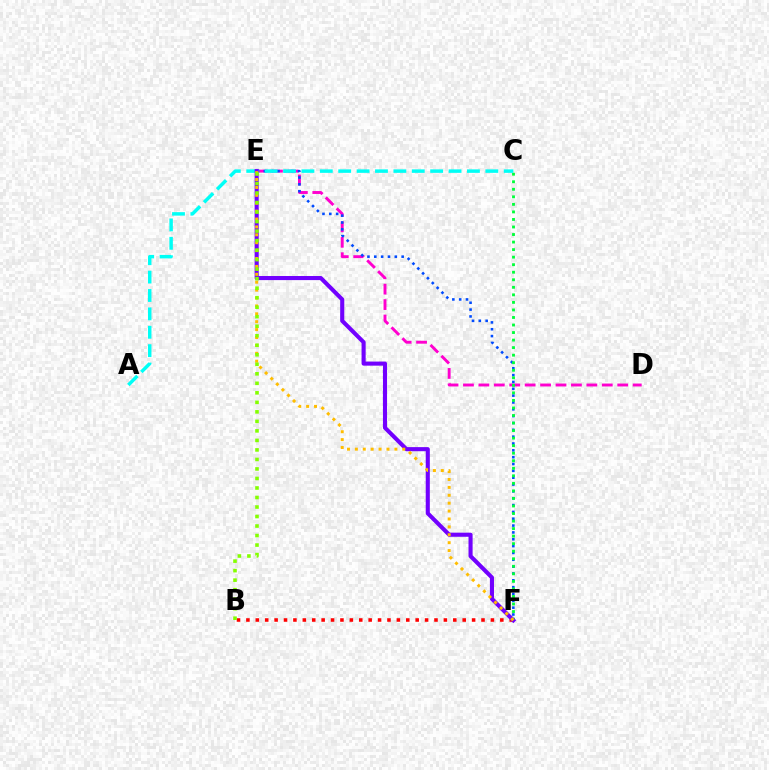{('D', 'E'): [{'color': '#ff00cf', 'line_style': 'dashed', 'thickness': 2.1}], ('E', 'F'): [{'color': '#004bff', 'line_style': 'dotted', 'thickness': 1.86}, {'color': '#7200ff', 'line_style': 'solid', 'thickness': 2.95}, {'color': '#ffbd00', 'line_style': 'dotted', 'thickness': 2.15}], ('C', 'F'): [{'color': '#00ff39', 'line_style': 'dotted', 'thickness': 2.05}], ('B', 'F'): [{'color': '#ff0000', 'line_style': 'dotted', 'thickness': 2.56}], ('A', 'C'): [{'color': '#00fff6', 'line_style': 'dashed', 'thickness': 2.5}], ('B', 'E'): [{'color': '#84ff00', 'line_style': 'dotted', 'thickness': 2.59}]}